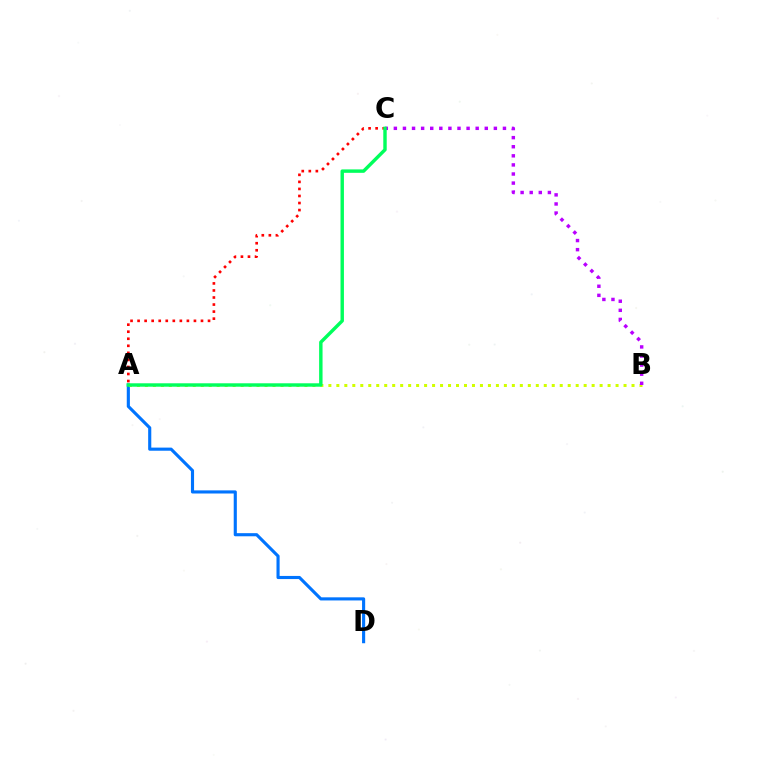{('A', 'D'): [{'color': '#0074ff', 'line_style': 'solid', 'thickness': 2.25}], ('A', 'C'): [{'color': '#ff0000', 'line_style': 'dotted', 'thickness': 1.91}, {'color': '#00ff5c', 'line_style': 'solid', 'thickness': 2.46}], ('A', 'B'): [{'color': '#d1ff00', 'line_style': 'dotted', 'thickness': 2.17}], ('B', 'C'): [{'color': '#b900ff', 'line_style': 'dotted', 'thickness': 2.47}]}